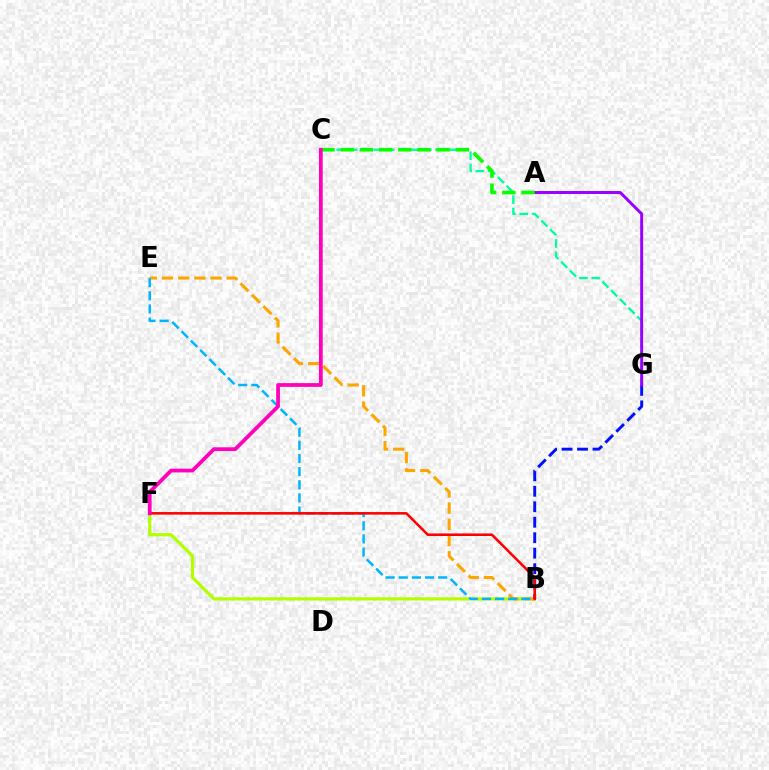{('B', 'F'): [{'color': '#b3ff00', 'line_style': 'solid', 'thickness': 2.32}, {'color': '#ff0000', 'line_style': 'solid', 'thickness': 1.84}], ('B', 'E'): [{'color': '#ffa500', 'line_style': 'dashed', 'thickness': 2.2}, {'color': '#00b5ff', 'line_style': 'dashed', 'thickness': 1.79}], ('B', 'G'): [{'color': '#0010ff', 'line_style': 'dashed', 'thickness': 2.1}], ('C', 'G'): [{'color': '#00ff9d', 'line_style': 'dashed', 'thickness': 1.68}], ('A', 'G'): [{'color': '#9b00ff', 'line_style': 'solid', 'thickness': 2.13}], ('A', 'C'): [{'color': '#08ff00', 'line_style': 'dashed', 'thickness': 2.61}], ('C', 'F'): [{'color': '#ff00bd', 'line_style': 'solid', 'thickness': 2.71}]}